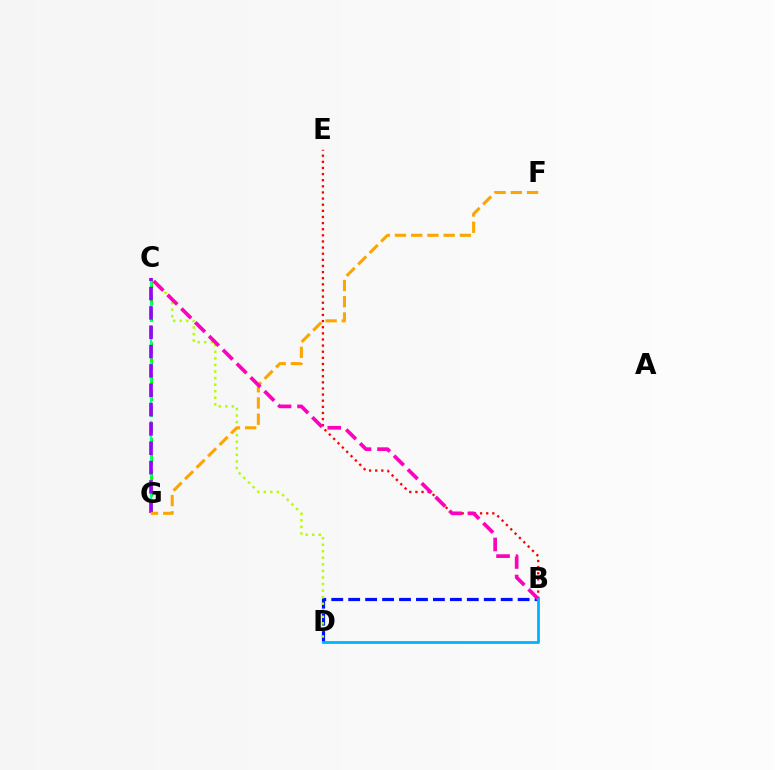{('B', 'D'): [{'color': '#0010ff', 'line_style': 'dashed', 'thickness': 2.3}, {'color': '#00b5ff', 'line_style': 'solid', 'thickness': 2.03}], ('B', 'E'): [{'color': '#ff0000', 'line_style': 'dotted', 'thickness': 1.66}], ('C', 'G'): [{'color': '#08ff00', 'line_style': 'dashed', 'thickness': 2.16}, {'color': '#00ff9d', 'line_style': 'dashed', 'thickness': 1.62}, {'color': '#9b00ff', 'line_style': 'dashed', 'thickness': 2.63}], ('C', 'D'): [{'color': '#b3ff00', 'line_style': 'dotted', 'thickness': 1.78}], ('F', 'G'): [{'color': '#ffa500', 'line_style': 'dashed', 'thickness': 2.2}], ('B', 'C'): [{'color': '#ff00bd', 'line_style': 'dashed', 'thickness': 2.65}]}